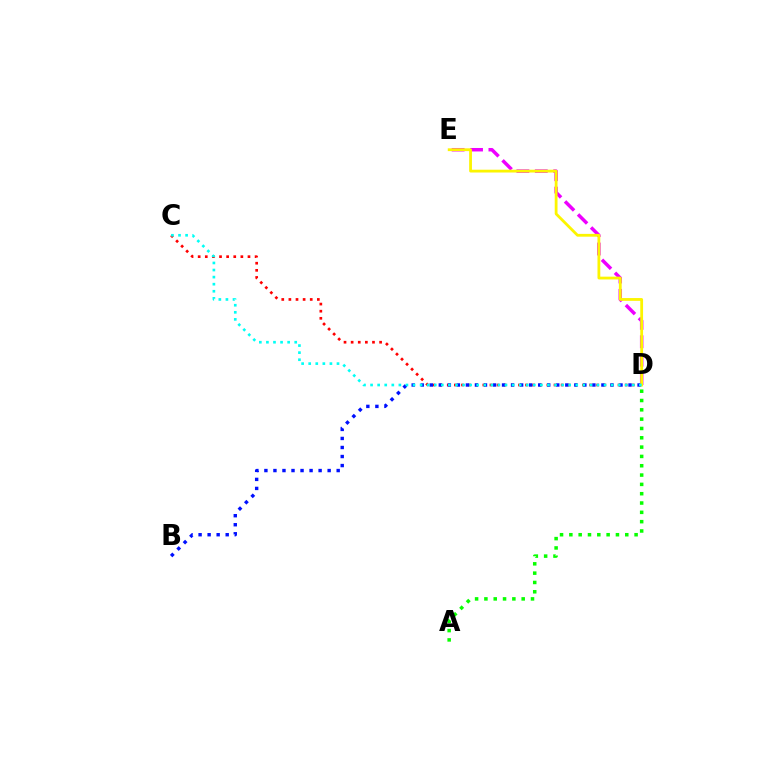{('A', 'D'): [{'color': '#08ff00', 'line_style': 'dotted', 'thickness': 2.53}], ('C', 'D'): [{'color': '#ff0000', 'line_style': 'dotted', 'thickness': 1.93}, {'color': '#00fff6', 'line_style': 'dotted', 'thickness': 1.92}], ('D', 'E'): [{'color': '#ee00ff', 'line_style': 'dashed', 'thickness': 2.5}, {'color': '#fcf500', 'line_style': 'solid', 'thickness': 2.01}], ('B', 'D'): [{'color': '#0010ff', 'line_style': 'dotted', 'thickness': 2.45}]}